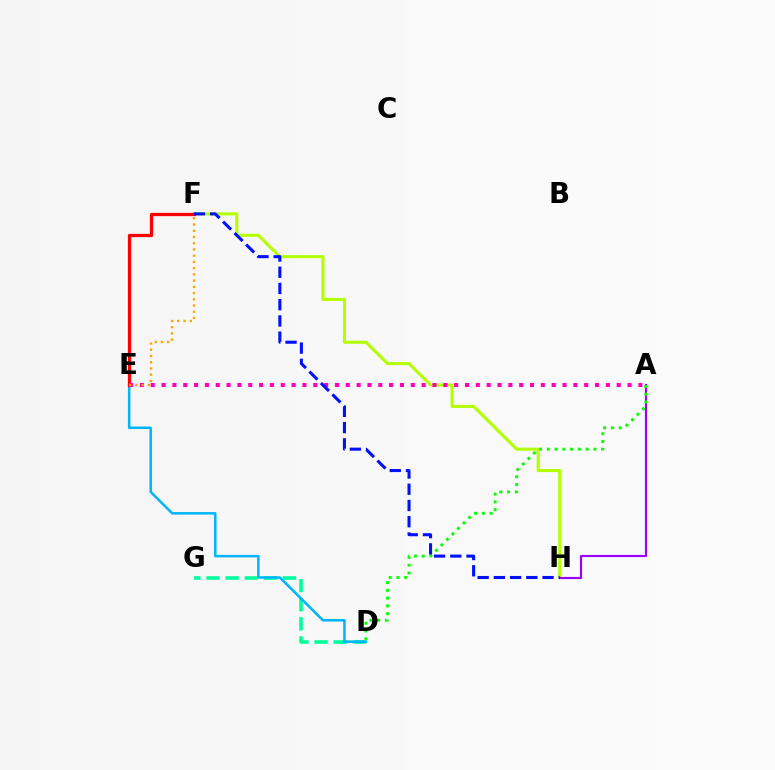{('F', 'H'): [{'color': '#b3ff00', 'line_style': 'solid', 'thickness': 2.21}, {'color': '#0010ff', 'line_style': 'dashed', 'thickness': 2.21}], ('D', 'G'): [{'color': '#00ff9d', 'line_style': 'dashed', 'thickness': 2.6}], ('D', 'E'): [{'color': '#00b5ff', 'line_style': 'solid', 'thickness': 1.81}], ('E', 'F'): [{'color': '#ff0000', 'line_style': 'solid', 'thickness': 2.34}, {'color': '#ffa500', 'line_style': 'dotted', 'thickness': 1.69}], ('A', 'H'): [{'color': '#9b00ff', 'line_style': 'solid', 'thickness': 1.54}], ('A', 'D'): [{'color': '#08ff00', 'line_style': 'dotted', 'thickness': 2.11}], ('A', 'E'): [{'color': '#ff00bd', 'line_style': 'dotted', 'thickness': 2.94}]}